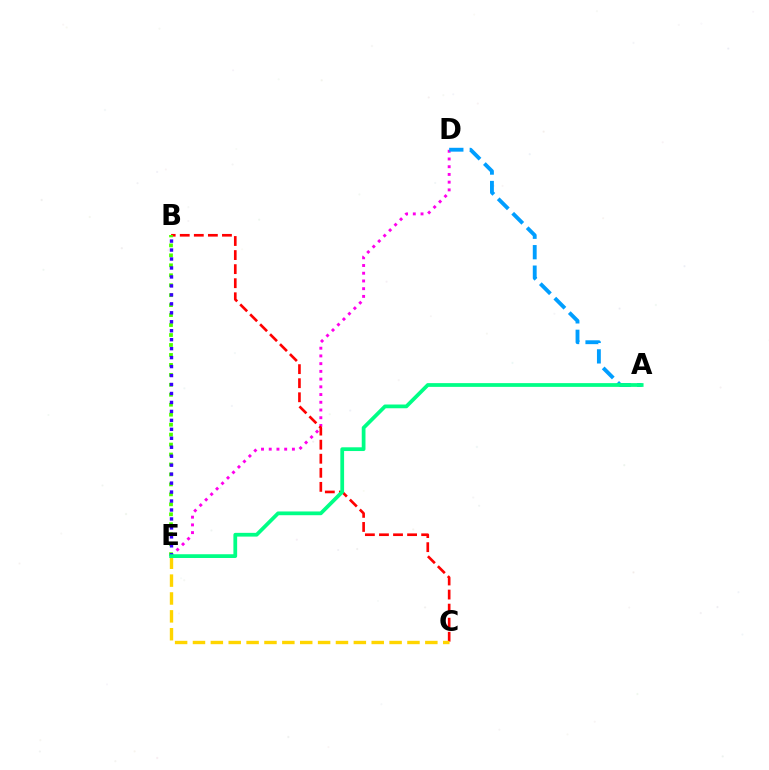{('D', 'E'): [{'color': '#ff00ed', 'line_style': 'dotted', 'thickness': 2.1}], ('B', 'C'): [{'color': '#ff0000', 'line_style': 'dashed', 'thickness': 1.91}], ('A', 'D'): [{'color': '#009eff', 'line_style': 'dashed', 'thickness': 2.78}], ('B', 'E'): [{'color': '#4fff00', 'line_style': 'dotted', 'thickness': 2.71}, {'color': '#3700ff', 'line_style': 'dotted', 'thickness': 2.44}], ('C', 'E'): [{'color': '#ffd500', 'line_style': 'dashed', 'thickness': 2.43}], ('A', 'E'): [{'color': '#00ff86', 'line_style': 'solid', 'thickness': 2.7}]}